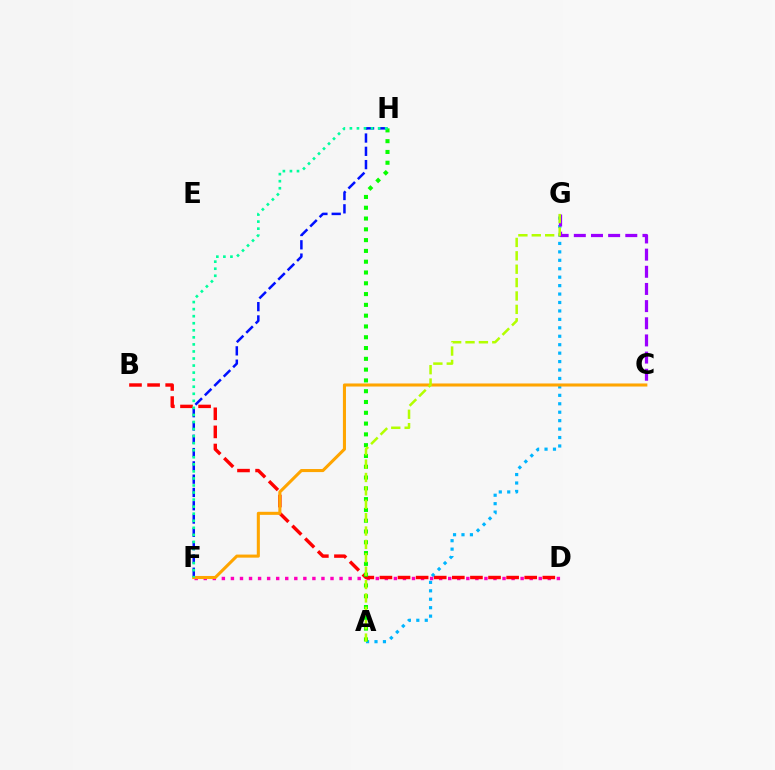{('F', 'H'): [{'color': '#0010ff', 'line_style': 'dashed', 'thickness': 1.81}, {'color': '#00ff9d', 'line_style': 'dotted', 'thickness': 1.92}], ('A', 'G'): [{'color': '#00b5ff', 'line_style': 'dotted', 'thickness': 2.29}, {'color': '#b3ff00', 'line_style': 'dashed', 'thickness': 1.82}], ('D', 'F'): [{'color': '#ff00bd', 'line_style': 'dotted', 'thickness': 2.46}], ('B', 'D'): [{'color': '#ff0000', 'line_style': 'dashed', 'thickness': 2.46}], ('C', 'F'): [{'color': '#ffa500', 'line_style': 'solid', 'thickness': 2.21}], ('C', 'G'): [{'color': '#9b00ff', 'line_style': 'dashed', 'thickness': 2.33}], ('A', 'H'): [{'color': '#08ff00', 'line_style': 'dotted', 'thickness': 2.93}]}